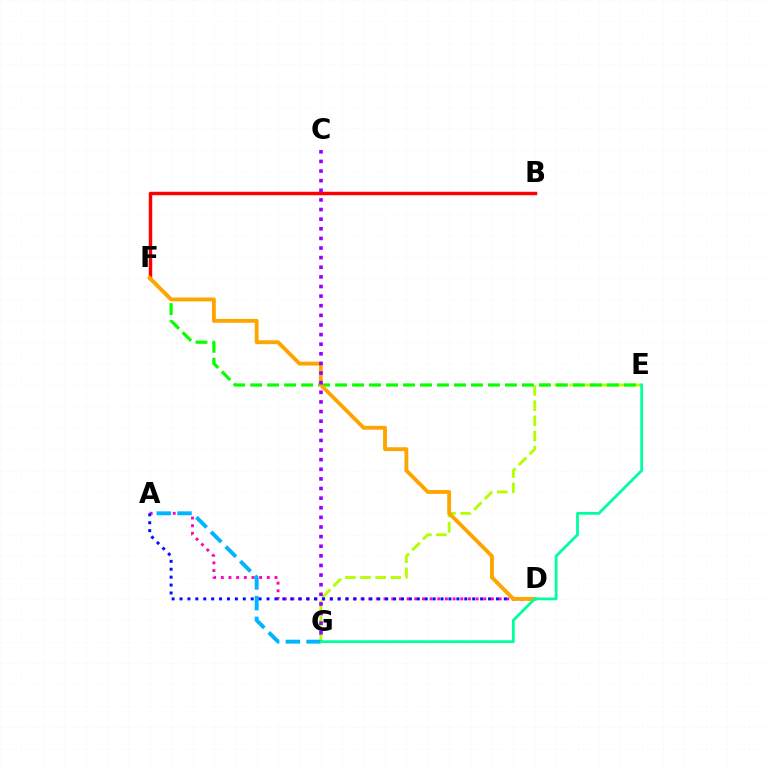{('A', 'D'): [{'color': '#ff00bd', 'line_style': 'dotted', 'thickness': 2.08}, {'color': '#0010ff', 'line_style': 'dotted', 'thickness': 2.15}], ('B', 'F'): [{'color': '#ff0000', 'line_style': 'solid', 'thickness': 2.49}], ('E', 'G'): [{'color': '#b3ff00', 'line_style': 'dashed', 'thickness': 2.06}, {'color': '#00ff9d', 'line_style': 'solid', 'thickness': 2.0}], ('E', 'F'): [{'color': '#08ff00', 'line_style': 'dashed', 'thickness': 2.31}], ('A', 'G'): [{'color': '#00b5ff', 'line_style': 'dashed', 'thickness': 2.82}], ('D', 'F'): [{'color': '#ffa500', 'line_style': 'solid', 'thickness': 2.78}], ('C', 'G'): [{'color': '#9b00ff', 'line_style': 'dotted', 'thickness': 2.61}]}